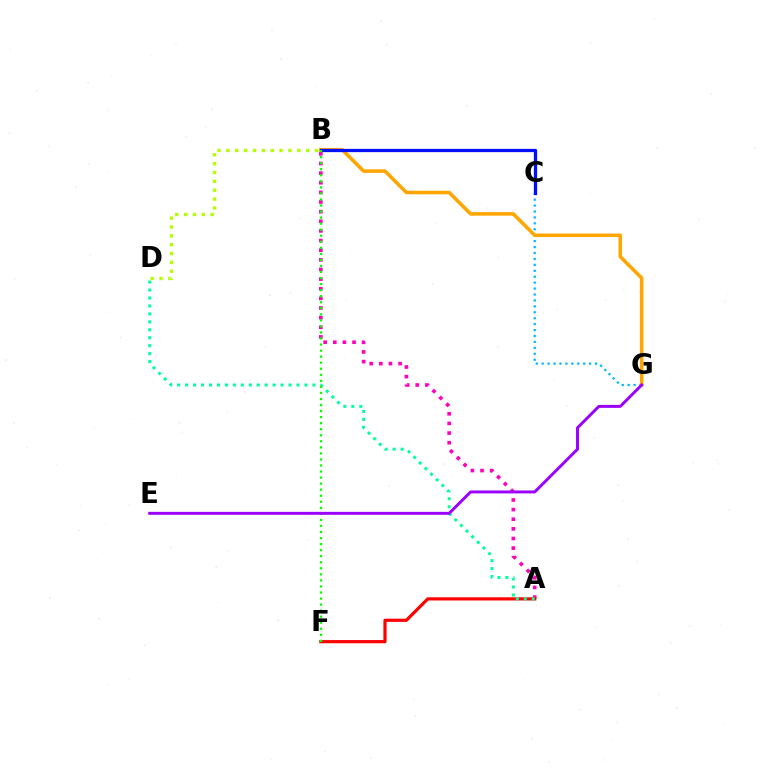{('A', 'B'): [{'color': '#ff00bd', 'line_style': 'dotted', 'thickness': 2.62}], ('C', 'G'): [{'color': '#00b5ff', 'line_style': 'dotted', 'thickness': 1.61}], ('B', 'G'): [{'color': '#ffa500', 'line_style': 'solid', 'thickness': 2.55}], ('A', 'F'): [{'color': '#ff0000', 'line_style': 'solid', 'thickness': 2.3}], ('B', 'C'): [{'color': '#0010ff', 'line_style': 'solid', 'thickness': 2.35}], ('A', 'D'): [{'color': '#00ff9d', 'line_style': 'dotted', 'thickness': 2.16}], ('B', 'D'): [{'color': '#b3ff00', 'line_style': 'dotted', 'thickness': 2.41}], ('B', 'F'): [{'color': '#08ff00', 'line_style': 'dotted', 'thickness': 1.64}], ('E', 'G'): [{'color': '#9b00ff', 'line_style': 'solid', 'thickness': 2.12}]}